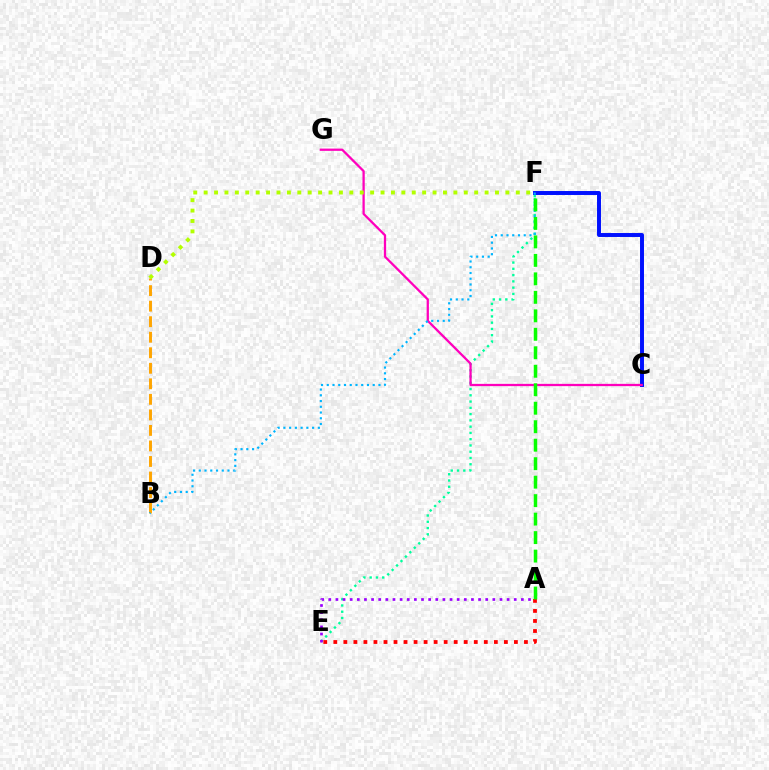{('C', 'F'): [{'color': '#0010ff', 'line_style': 'solid', 'thickness': 2.85}], ('B', 'D'): [{'color': '#ffa500', 'line_style': 'dashed', 'thickness': 2.11}], ('E', 'F'): [{'color': '#00ff9d', 'line_style': 'dotted', 'thickness': 1.7}], ('A', 'E'): [{'color': '#9b00ff', 'line_style': 'dotted', 'thickness': 1.94}, {'color': '#ff0000', 'line_style': 'dotted', 'thickness': 2.73}], ('C', 'G'): [{'color': '#ff00bd', 'line_style': 'solid', 'thickness': 1.64}], ('B', 'F'): [{'color': '#00b5ff', 'line_style': 'dotted', 'thickness': 1.56}], ('D', 'F'): [{'color': '#b3ff00', 'line_style': 'dotted', 'thickness': 2.83}], ('A', 'F'): [{'color': '#08ff00', 'line_style': 'dashed', 'thickness': 2.51}]}